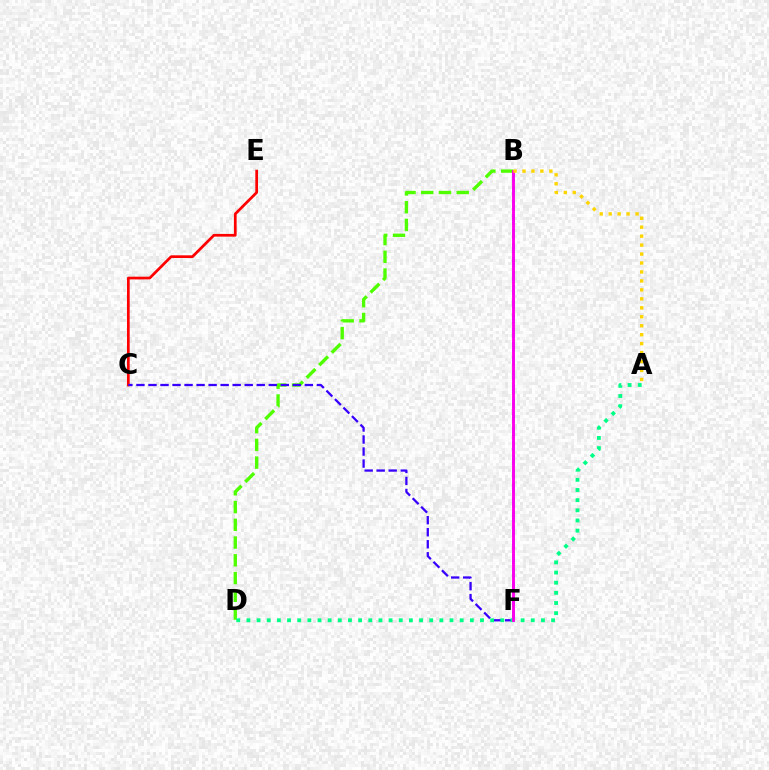{('C', 'E'): [{'color': '#ff0000', 'line_style': 'solid', 'thickness': 1.96}], ('B', 'D'): [{'color': '#4fff00', 'line_style': 'dashed', 'thickness': 2.41}], ('C', 'F'): [{'color': '#3700ff', 'line_style': 'dashed', 'thickness': 1.63}], ('A', 'D'): [{'color': '#00ff86', 'line_style': 'dotted', 'thickness': 2.76}], ('B', 'F'): [{'color': '#009eff', 'line_style': 'dashed', 'thickness': 1.92}, {'color': '#ff00ed', 'line_style': 'solid', 'thickness': 2.08}], ('A', 'B'): [{'color': '#ffd500', 'line_style': 'dotted', 'thickness': 2.43}]}